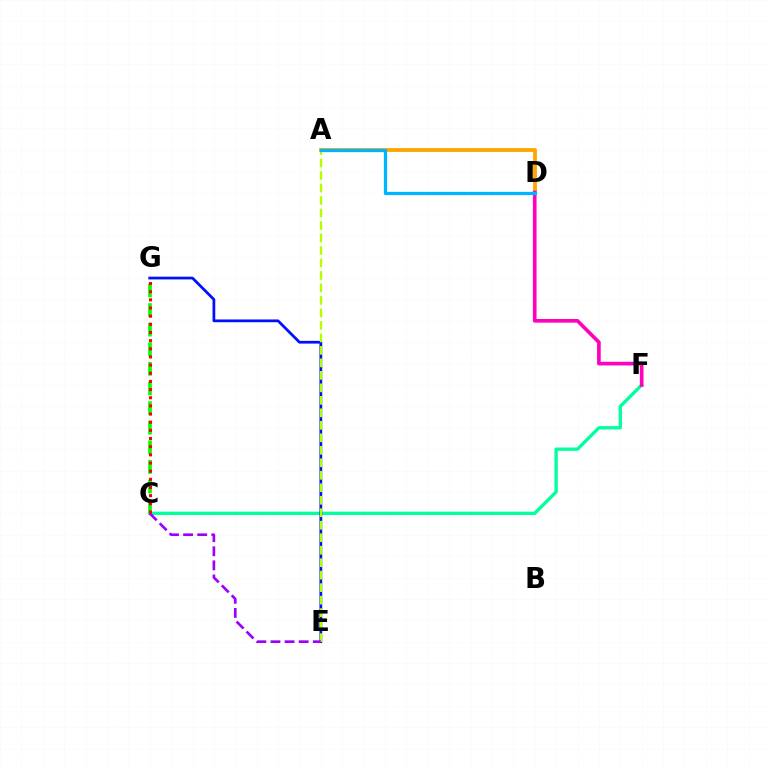{('C', 'F'): [{'color': '#00ff9d', 'line_style': 'solid', 'thickness': 2.39}], ('E', 'G'): [{'color': '#0010ff', 'line_style': 'solid', 'thickness': 1.98}], ('A', 'D'): [{'color': '#ffa500', 'line_style': 'solid', 'thickness': 2.75}, {'color': '#00b5ff', 'line_style': 'solid', 'thickness': 2.35}], ('C', 'G'): [{'color': '#08ff00', 'line_style': 'dashed', 'thickness': 2.66}, {'color': '#ff0000', 'line_style': 'dotted', 'thickness': 2.22}], ('A', 'E'): [{'color': '#b3ff00', 'line_style': 'dashed', 'thickness': 1.7}], ('D', 'F'): [{'color': '#ff00bd', 'line_style': 'solid', 'thickness': 2.63}], ('C', 'E'): [{'color': '#9b00ff', 'line_style': 'dashed', 'thickness': 1.92}]}